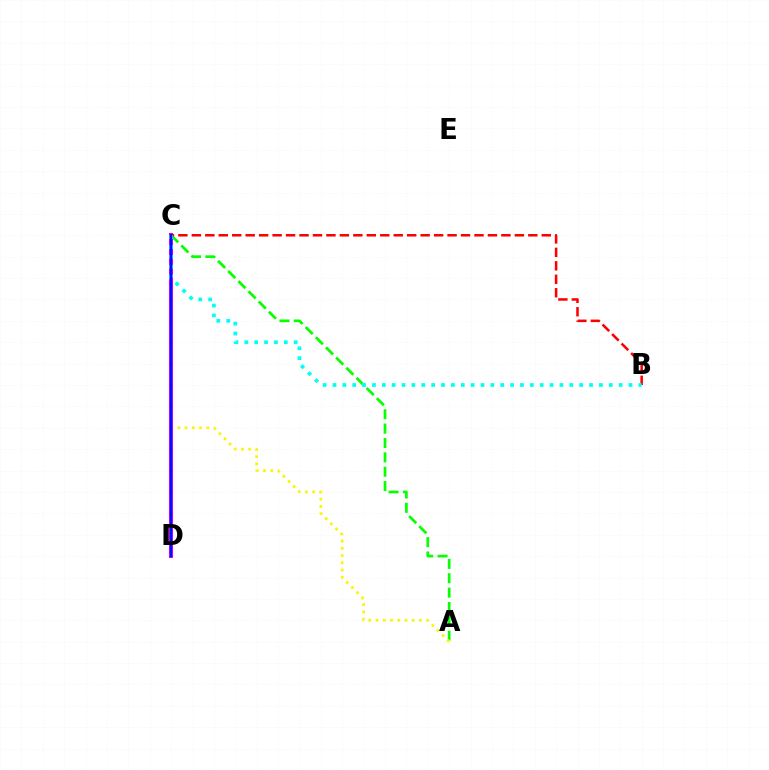{('A', 'C'): [{'color': '#08ff00', 'line_style': 'dashed', 'thickness': 1.95}, {'color': '#fcf500', 'line_style': 'dotted', 'thickness': 1.97}], ('C', 'D'): [{'color': '#ee00ff', 'line_style': 'solid', 'thickness': 2.9}, {'color': '#0010ff', 'line_style': 'solid', 'thickness': 1.78}], ('B', 'C'): [{'color': '#ff0000', 'line_style': 'dashed', 'thickness': 1.83}, {'color': '#00fff6', 'line_style': 'dotted', 'thickness': 2.68}]}